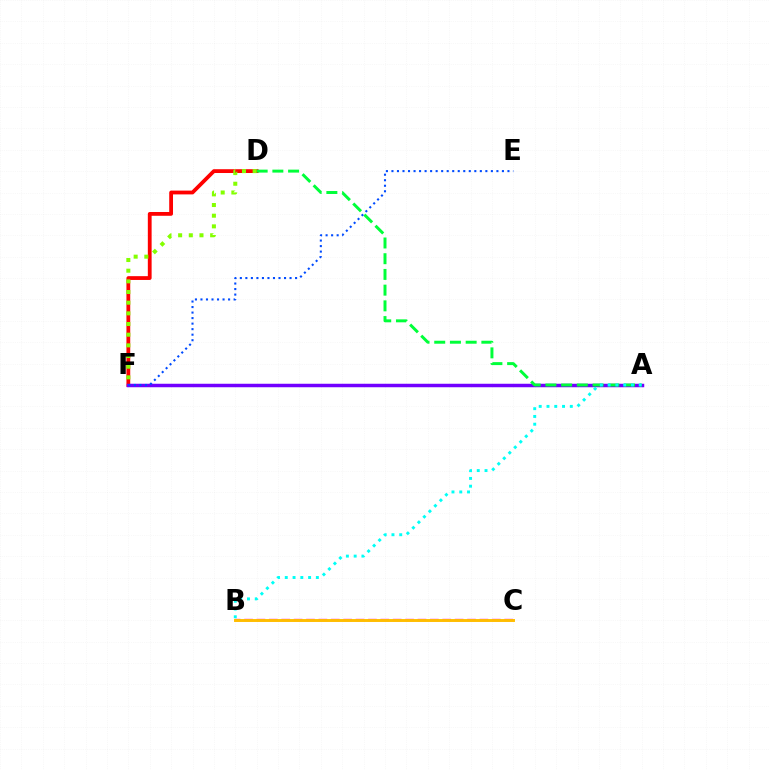{('D', 'F'): [{'color': '#ff0000', 'line_style': 'solid', 'thickness': 2.73}, {'color': '#84ff00', 'line_style': 'dotted', 'thickness': 2.9}], ('A', 'F'): [{'color': '#7200ff', 'line_style': 'solid', 'thickness': 2.51}], ('A', 'D'): [{'color': '#00ff39', 'line_style': 'dashed', 'thickness': 2.13}], ('B', 'C'): [{'color': '#ff00cf', 'line_style': 'dashed', 'thickness': 1.68}, {'color': '#ffbd00', 'line_style': 'solid', 'thickness': 2.11}], ('A', 'B'): [{'color': '#00fff6', 'line_style': 'dotted', 'thickness': 2.11}], ('E', 'F'): [{'color': '#004bff', 'line_style': 'dotted', 'thickness': 1.5}]}